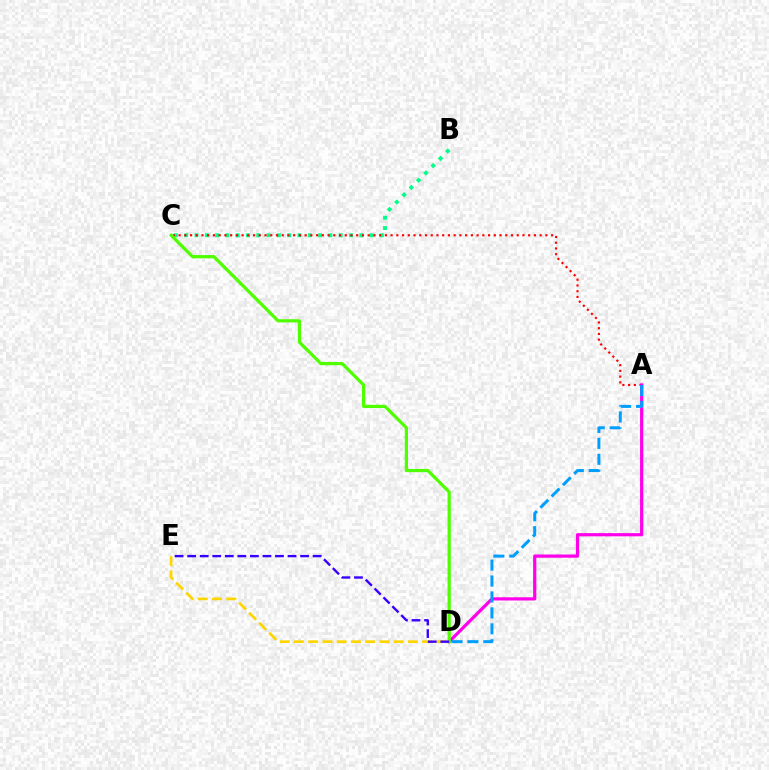{('B', 'C'): [{'color': '#00ff86', 'line_style': 'dotted', 'thickness': 2.8}], ('A', 'C'): [{'color': '#ff0000', 'line_style': 'dotted', 'thickness': 1.56}], ('A', 'D'): [{'color': '#ff00ed', 'line_style': 'solid', 'thickness': 2.31}, {'color': '#009eff', 'line_style': 'dashed', 'thickness': 2.16}], ('D', 'E'): [{'color': '#ffd500', 'line_style': 'dashed', 'thickness': 1.93}, {'color': '#3700ff', 'line_style': 'dashed', 'thickness': 1.7}], ('C', 'D'): [{'color': '#4fff00', 'line_style': 'solid', 'thickness': 2.31}]}